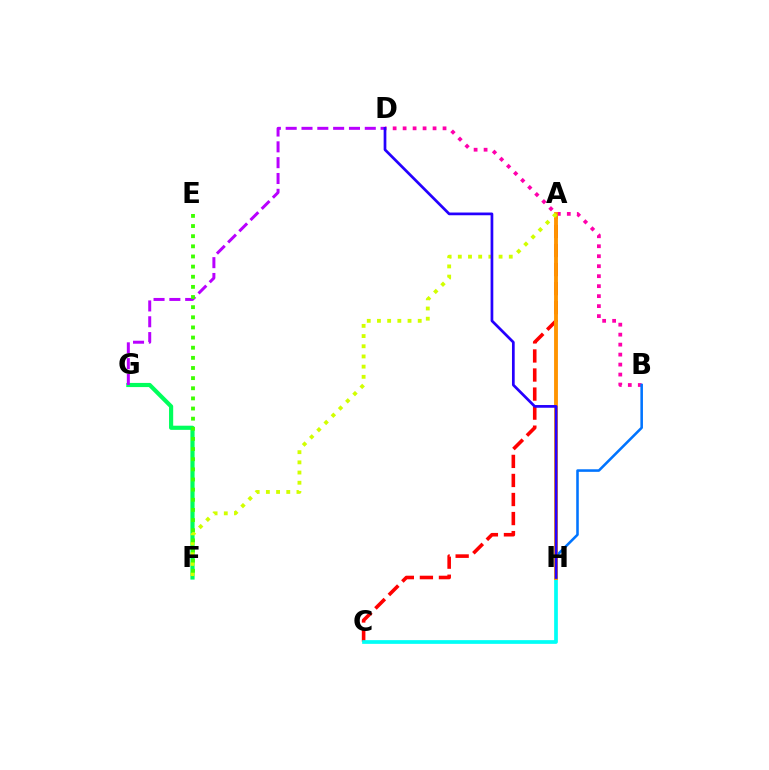{('B', 'D'): [{'color': '#ff00ac', 'line_style': 'dotted', 'thickness': 2.71}], ('A', 'C'): [{'color': '#ff0000', 'line_style': 'dashed', 'thickness': 2.59}], ('F', 'G'): [{'color': '#00ff5c', 'line_style': 'solid', 'thickness': 2.99}], ('D', 'G'): [{'color': '#b900ff', 'line_style': 'dashed', 'thickness': 2.15}], ('C', 'H'): [{'color': '#00fff6', 'line_style': 'solid', 'thickness': 2.67}], ('B', 'H'): [{'color': '#0074ff', 'line_style': 'solid', 'thickness': 1.84}], ('A', 'H'): [{'color': '#ff9400', 'line_style': 'solid', 'thickness': 2.78}], ('A', 'F'): [{'color': '#d1ff00', 'line_style': 'dotted', 'thickness': 2.77}], ('D', 'H'): [{'color': '#2500ff', 'line_style': 'solid', 'thickness': 1.96}], ('E', 'F'): [{'color': '#3dff00', 'line_style': 'dotted', 'thickness': 2.75}]}